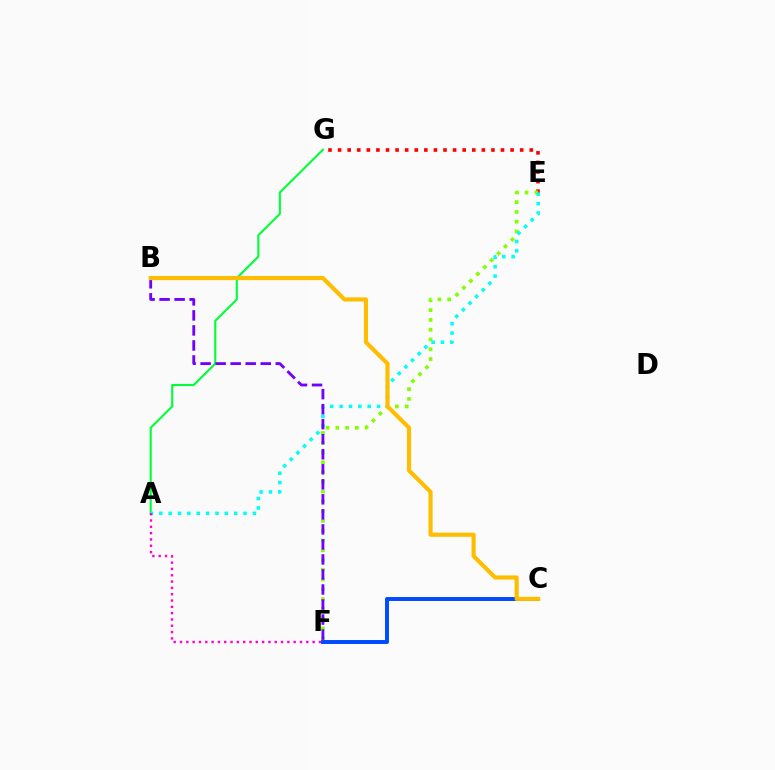{('E', 'G'): [{'color': '#ff0000', 'line_style': 'dotted', 'thickness': 2.6}], ('E', 'F'): [{'color': '#84ff00', 'line_style': 'dotted', 'thickness': 2.66}], ('C', 'F'): [{'color': '#004bff', 'line_style': 'solid', 'thickness': 2.84}], ('A', 'G'): [{'color': '#00ff39', 'line_style': 'solid', 'thickness': 1.52}], ('A', 'E'): [{'color': '#00fff6', 'line_style': 'dotted', 'thickness': 2.54}], ('A', 'F'): [{'color': '#ff00cf', 'line_style': 'dotted', 'thickness': 1.72}], ('B', 'F'): [{'color': '#7200ff', 'line_style': 'dashed', 'thickness': 2.04}], ('B', 'C'): [{'color': '#ffbd00', 'line_style': 'solid', 'thickness': 2.98}]}